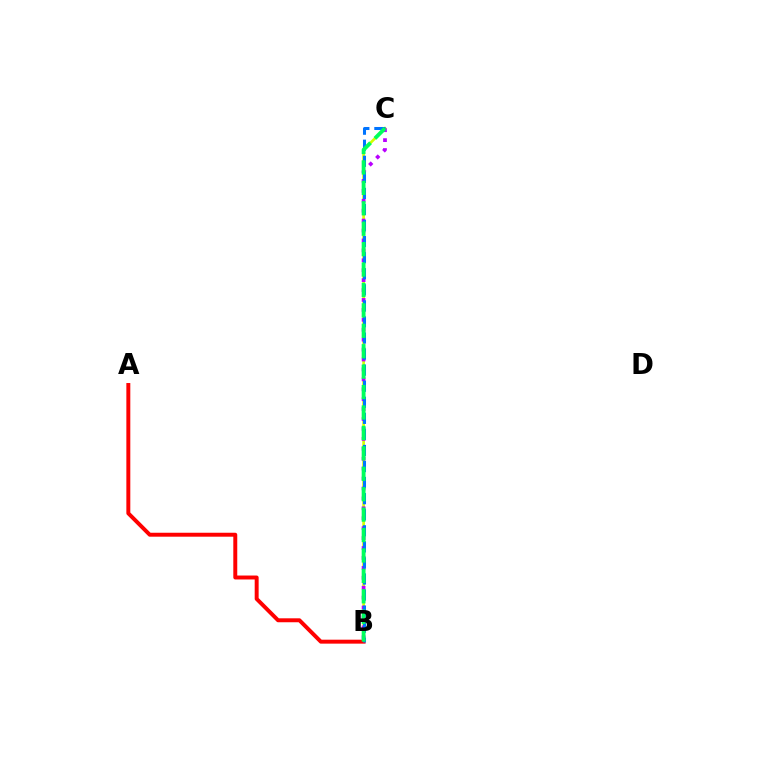{('B', 'C'): [{'color': '#d1ff00', 'line_style': 'solid', 'thickness': 1.93}, {'color': '#b900ff', 'line_style': 'dotted', 'thickness': 2.7}, {'color': '#0074ff', 'line_style': 'dashed', 'thickness': 2.18}, {'color': '#00ff5c', 'line_style': 'dashed', 'thickness': 2.77}], ('A', 'B'): [{'color': '#ff0000', 'line_style': 'solid', 'thickness': 2.84}]}